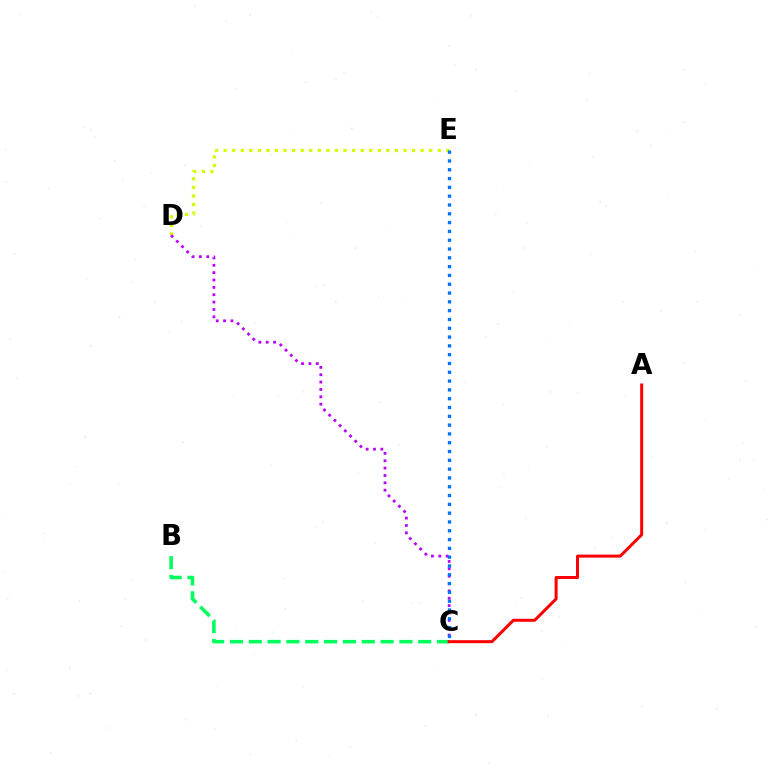{('B', 'C'): [{'color': '#00ff5c', 'line_style': 'dashed', 'thickness': 2.56}], ('D', 'E'): [{'color': '#d1ff00', 'line_style': 'dotted', 'thickness': 2.33}], ('C', 'D'): [{'color': '#b900ff', 'line_style': 'dotted', 'thickness': 2.0}], ('A', 'C'): [{'color': '#ff0000', 'line_style': 'solid', 'thickness': 2.16}], ('C', 'E'): [{'color': '#0074ff', 'line_style': 'dotted', 'thickness': 2.39}]}